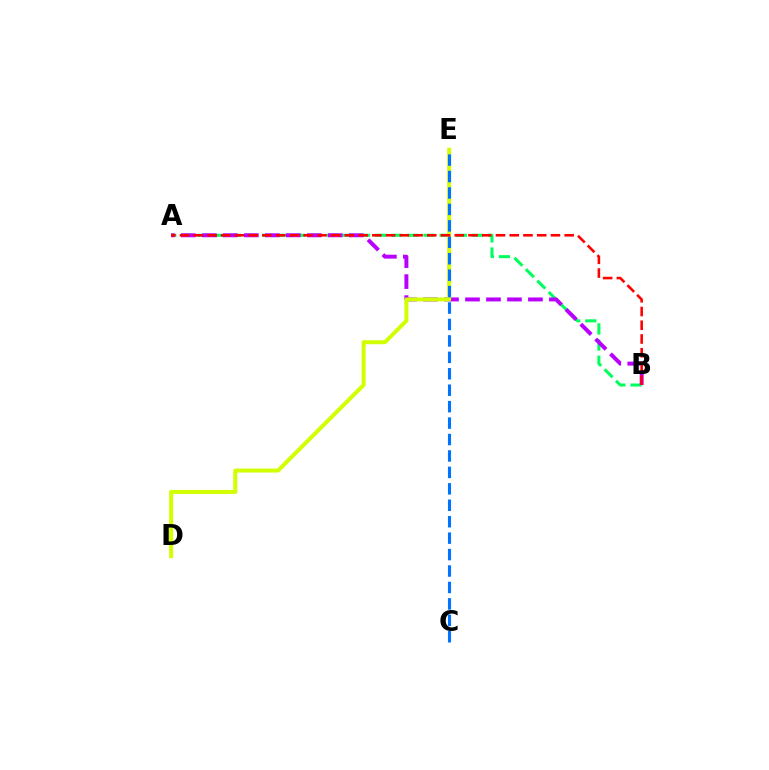{('A', 'B'): [{'color': '#00ff5c', 'line_style': 'dashed', 'thickness': 2.19}, {'color': '#b900ff', 'line_style': 'dashed', 'thickness': 2.85}, {'color': '#ff0000', 'line_style': 'dashed', 'thickness': 1.87}], ('D', 'E'): [{'color': '#d1ff00', 'line_style': 'solid', 'thickness': 2.87}], ('C', 'E'): [{'color': '#0074ff', 'line_style': 'dashed', 'thickness': 2.23}]}